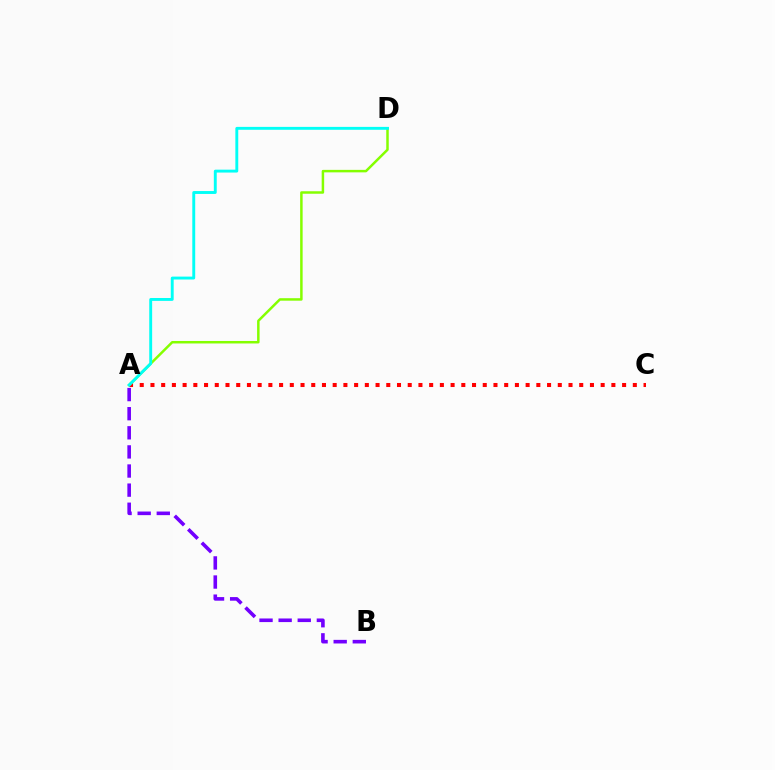{('A', 'C'): [{'color': '#ff0000', 'line_style': 'dotted', 'thickness': 2.91}], ('A', 'B'): [{'color': '#7200ff', 'line_style': 'dashed', 'thickness': 2.6}], ('A', 'D'): [{'color': '#84ff00', 'line_style': 'solid', 'thickness': 1.79}, {'color': '#00fff6', 'line_style': 'solid', 'thickness': 2.09}]}